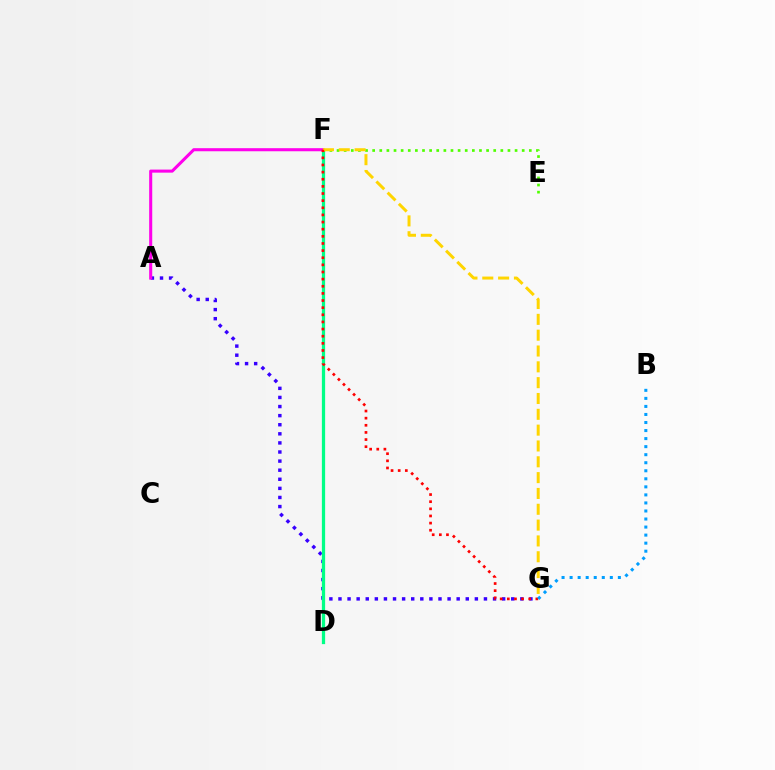{('A', 'G'): [{'color': '#3700ff', 'line_style': 'dotted', 'thickness': 2.47}], ('D', 'F'): [{'color': '#00ff86', 'line_style': 'solid', 'thickness': 2.35}], ('E', 'F'): [{'color': '#4fff00', 'line_style': 'dotted', 'thickness': 1.93}], ('A', 'F'): [{'color': '#ff00ed', 'line_style': 'solid', 'thickness': 2.21}], ('F', 'G'): [{'color': '#ffd500', 'line_style': 'dashed', 'thickness': 2.15}, {'color': '#ff0000', 'line_style': 'dotted', 'thickness': 1.94}], ('B', 'G'): [{'color': '#009eff', 'line_style': 'dotted', 'thickness': 2.19}]}